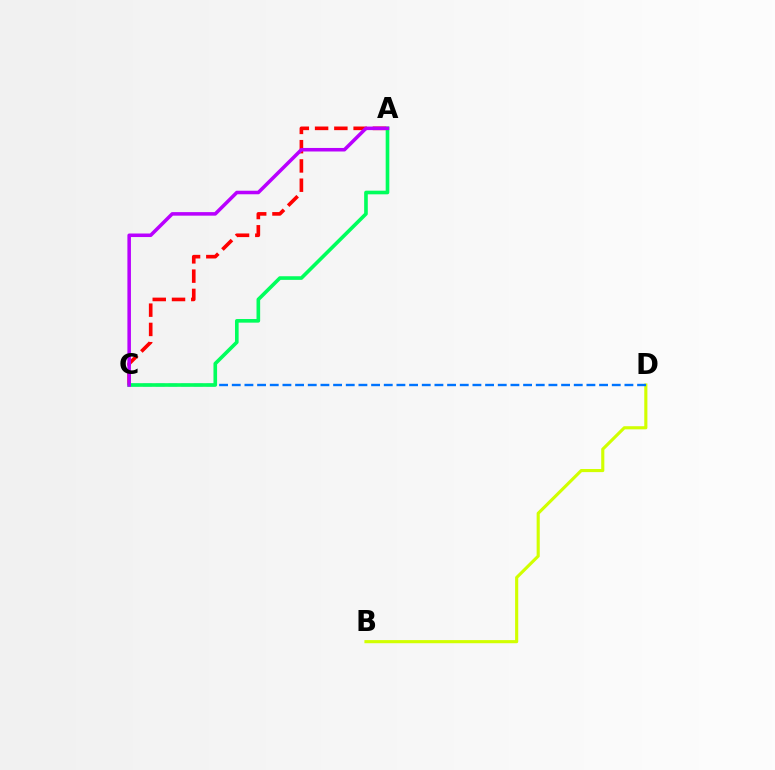{('B', 'D'): [{'color': '#d1ff00', 'line_style': 'solid', 'thickness': 2.25}], ('A', 'C'): [{'color': '#ff0000', 'line_style': 'dashed', 'thickness': 2.62}, {'color': '#00ff5c', 'line_style': 'solid', 'thickness': 2.61}, {'color': '#b900ff', 'line_style': 'solid', 'thickness': 2.55}], ('C', 'D'): [{'color': '#0074ff', 'line_style': 'dashed', 'thickness': 1.72}]}